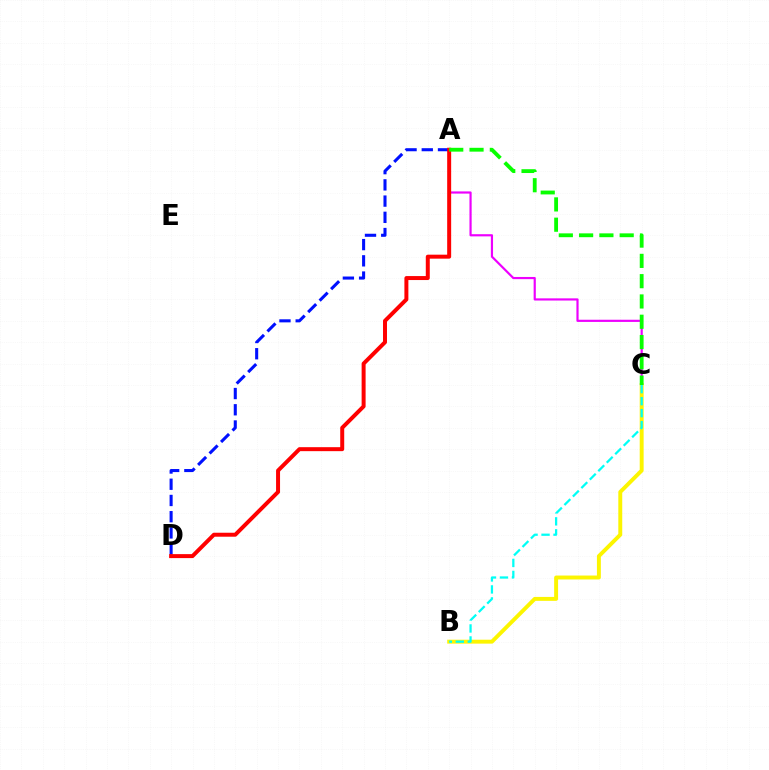{('A', 'C'): [{'color': '#ee00ff', 'line_style': 'solid', 'thickness': 1.57}, {'color': '#08ff00', 'line_style': 'dashed', 'thickness': 2.76}], ('B', 'C'): [{'color': '#fcf500', 'line_style': 'solid', 'thickness': 2.82}, {'color': '#00fff6', 'line_style': 'dashed', 'thickness': 1.63}], ('A', 'D'): [{'color': '#0010ff', 'line_style': 'dashed', 'thickness': 2.2}, {'color': '#ff0000', 'line_style': 'solid', 'thickness': 2.86}]}